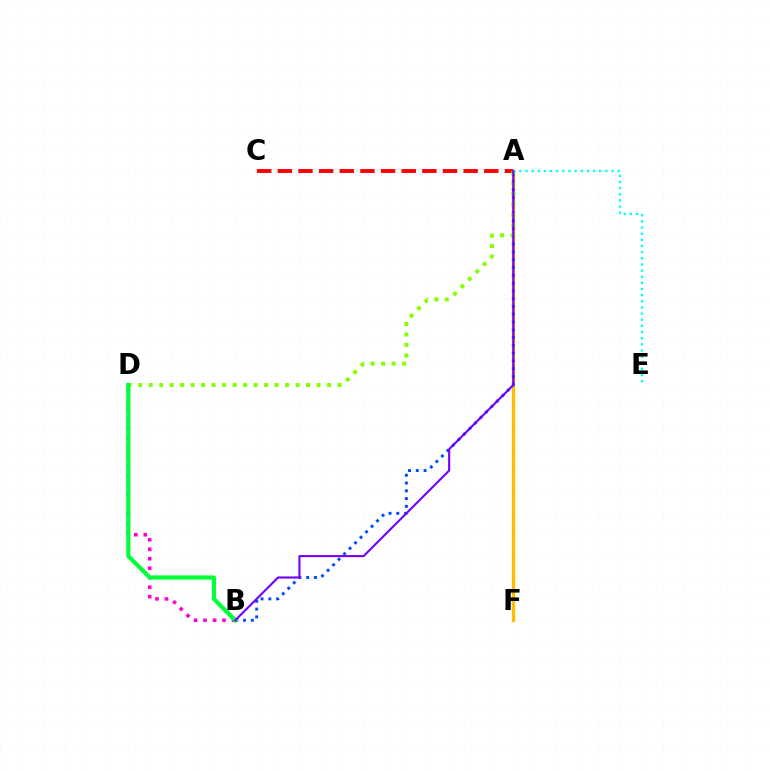{('A', 'F'): [{'color': '#ffbd00', 'line_style': 'solid', 'thickness': 2.39}], ('A', 'B'): [{'color': '#004bff', 'line_style': 'dotted', 'thickness': 2.11}, {'color': '#7200ff', 'line_style': 'solid', 'thickness': 1.52}], ('A', 'C'): [{'color': '#ff0000', 'line_style': 'dashed', 'thickness': 2.8}], ('A', 'D'): [{'color': '#84ff00', 'line_style': 'dotted', 'thickness': 2.85}], ('A', 'E'): [{'color': '#00fff6', 'line_style': 'dotted', 'thickness': 1.67}], ('B', 'D'): [{'color': '#ff00cf', 'line_style': 'dotted', 'thickness': 2.58}, {'color': '#00ff39', 'line_style': 'solid', 'thickness': 2.99}]}